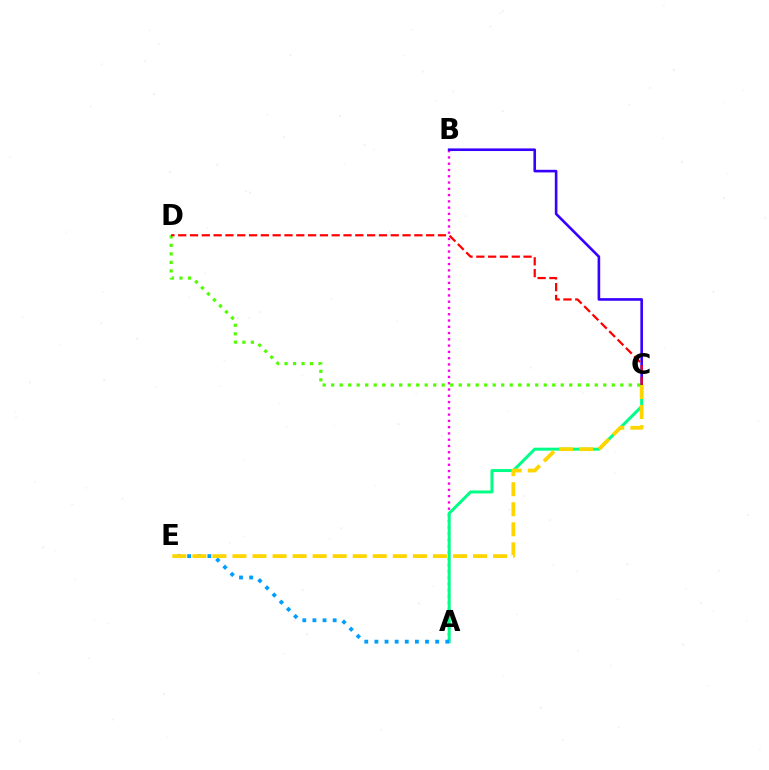{('A', 'B'): [{'color': '#ff00ed', 'line_style': 'dotted', 'thickness': 1.7}], ('A', 'C'): [{'color': '#00ff86', 'line_style': 'solid', 'thickness': 2.16}], ('A', 'E'): [{'color': '#009eff', 'line_style': 'dotted', 'thickness': 2.75}], ('B', 'C'): [{'color': '#3700ff', 'line_style': 'solid', 'thickness': 1.89}], ('C', 'E'): [{'color': '#ffd500', 'line_style': 'dashed', 'thickness': 2.72}], ('C', 'D'): [{'color': '#4fff00', 'line_style': 'dotted', 'thickness': 2.31}, {'color': '#ff0000', 'line_style': 'dashed', 'thickness': 1.6}]}